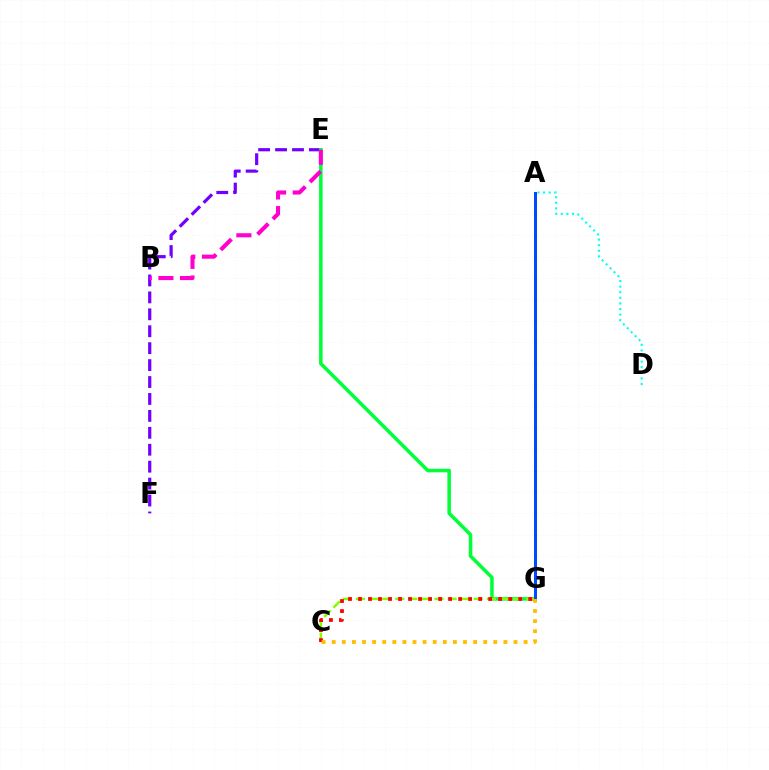{('E', 'F'): [{'color': '#7200ff', 'line_style': 'dashed', 'thickness': 2.3}], ('E', 'G'): [{'color': '#00ff39', 'line_style': 'solid', 'thickness': 2.54}], ('C', 'G'): [{'color': '#84ff00', 'line_style': 'dashed', 'thickness': 1.78}, {'color': '#ff0000', 'line_style': 'dotted', 'thickness': 2.72}, {'color': '#ffbd00', 'line_style': 'dotted', 'thickness': 2.74}], ('B', 'E'): [{'color': '#ff00cf', 'line_style': 'dashed', 'thickness': 2.94}], ('A', 'G'): [{'color': '#004bff', 'line_style': 'solid', 'thickness': 2.17}], ('A', 'D'): [{'color': '#00fff6', 'line_style': 'dotted', 'thickness': 1.52}]}